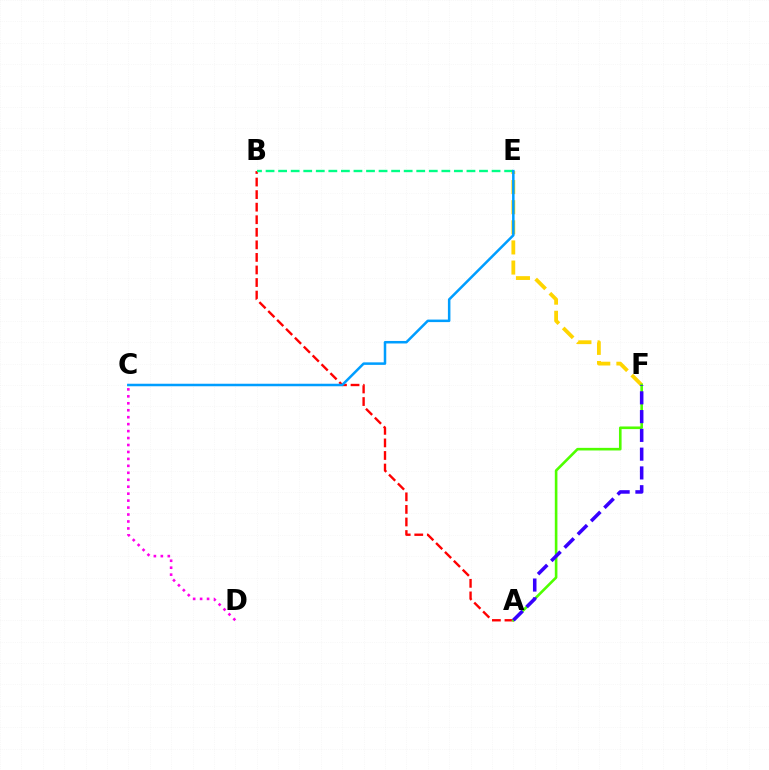{('C', 'D'): [{'color': '#ff00ed', 'line_style': 'dotted', 'thickness': 1.89}], ('E', 'F'): [{'color': '#ffd500', 'line_style': 'dashed', 'thickness': 2.73}], ('A', 'B'): [{'color': '#ff0000', 'line_style': 'dashed', 'thickness': 1.71}], ('A', 'F'): [{'color': '#4fff00', 'line_style': 'solid', 'thickness': 1.88}, {'color': '#3700ff', 'line_style': 'dashed', 'thickness': 2.55}], ('B', 'E'): [{'color': '#00ff86', 'line_style': 'dashed', 'thickness': 1.71}], ('C', 'E'): [{'color': '#009eff', 'line_style': 'solid', 'thickness': 1.81}]}